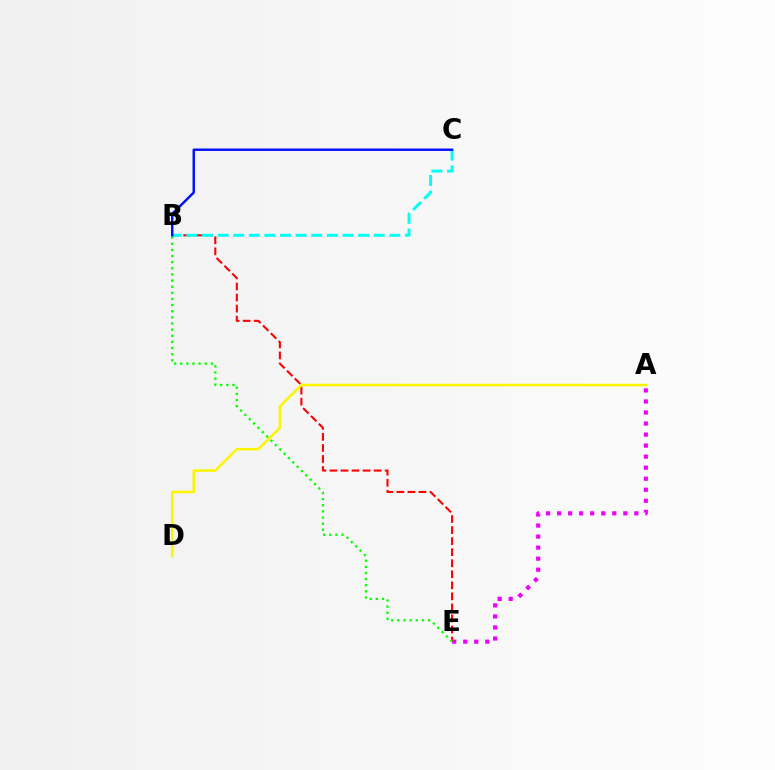{('A', 'E'): [{'color': '#ee00ff', 'line_style': 'dotted', 'thickness': 3.0}], ('B', 'E'): [{'color': '#ff0000', 'line_style': 'dashed', 'thickness': 1.5}, {'color': '#08ff00', 'line_style': 'dotted', 'thickness': 1.67}], ('B', 'C'): [{'color': '#00fff6', 'line_style': 'dashed', 'thickness': 2.12}, {'color': '#0010ff', 'line_style': 'solid', 'thickness': 1.76}], ('A', 'D'): [{'color': '#fcf500', 'line_style': 'solid', 'thickness': 1.83}]}